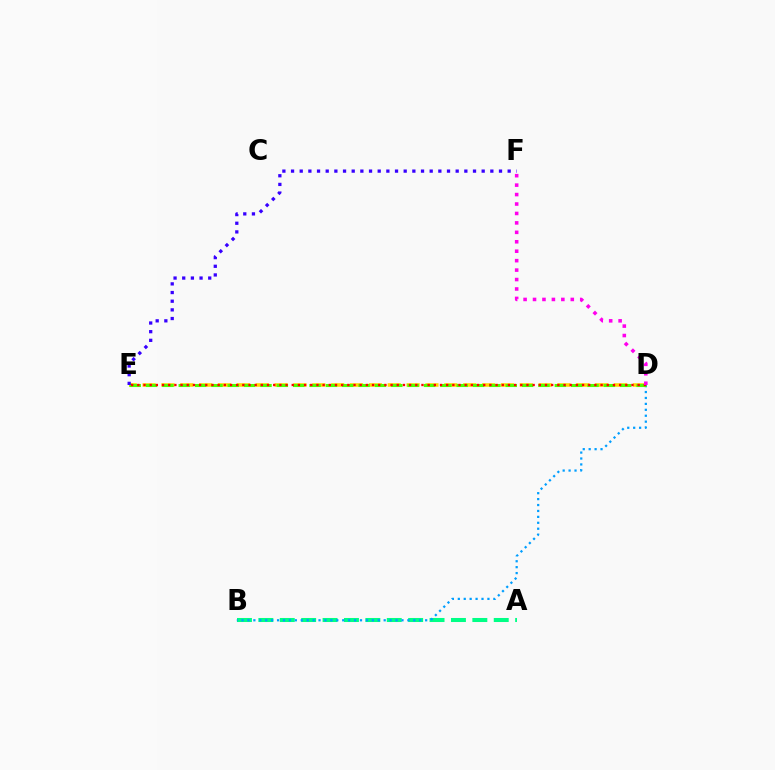{('D', 'E'): [{'color': '#ffd500', 'line_style': 'dashed', 'thickness': 2.56}, {'color': '#4fff00', 'line_style': 'dashed', 'thickness': 2.22}, {'color': '#ff0000', 'line_style': 'dotted', 'thickness': 1.68}], ('A', 'B'): [{'color': '#00ff86', 'line_style': 'dashed', 'thickness': 2.91}], ('B', 'D'): [{'color': '#009eff', 'line_style': 'dotted', 'thickness': 1.61}], ('D', 'F'): [{'color': '#ff00ed', 'line_style': 'dotted', 'thickness': 2.57}], ('E', 'F'): [{'color': '#3700ff', 'line_style': 'dotted', 'thickness': 2.35}]}